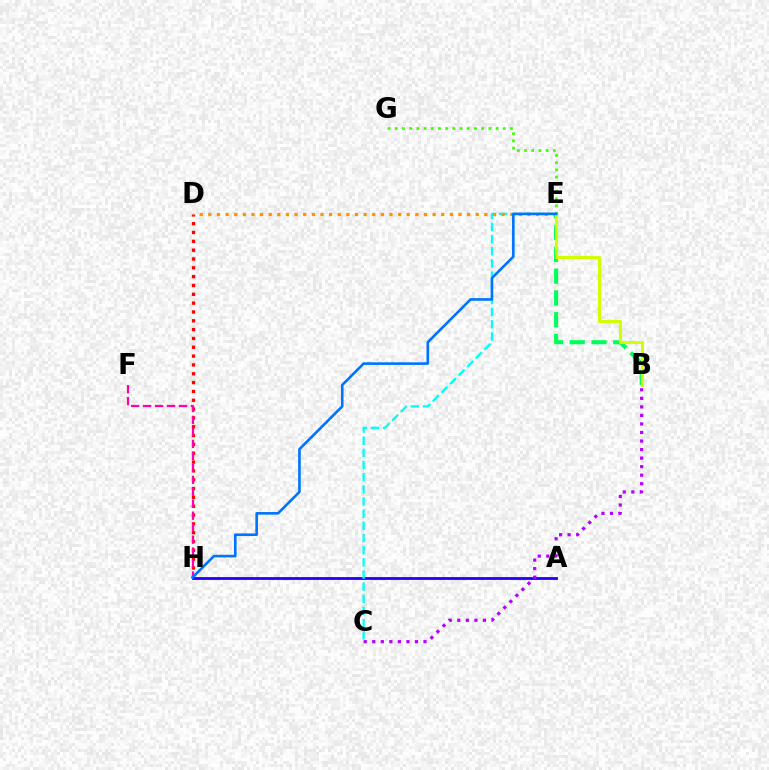{('D', 'H'): [{'color': '#ff0000', 'line_style': 'dotted', 'thickness': 2.4}], ('B', 'E'): [{'color': '#00ff5c', 'line_style': 'dashed', 'thickness': 2.96}, {'color': '#d1ff00', 'line_style': 'solid', 'thickness': 2.2}], ('A', 'H'): [{'color': '#2500ff', 'line_style': 'solid', 'thickness': 2.03}], ('C', 'E'): [{'color': '#00fff6', 'line_style': 'dashed', 'thickness': 1.65}], ('D', 'E'): [{'color': '#ff9400', 'line_style': 'dotted', 'thickness': 2.34}], ('F', 'H'): [{'color': '#ff00ac', 'line_style': 'dashed', 'thickness': 1.63}], ('B', 'C'): [{'color': '#b900ff', 'line_style': 'dotted', 'thickness': 2.32}], ('E', 'G'): [{'color': '#3dff00', 'line_style': 'dotted', 'thickness': 1.96}], ('E', 'H'): [{'color': '#0074ff', 'line_style': 'solid', 'thickness': 1.89}]}